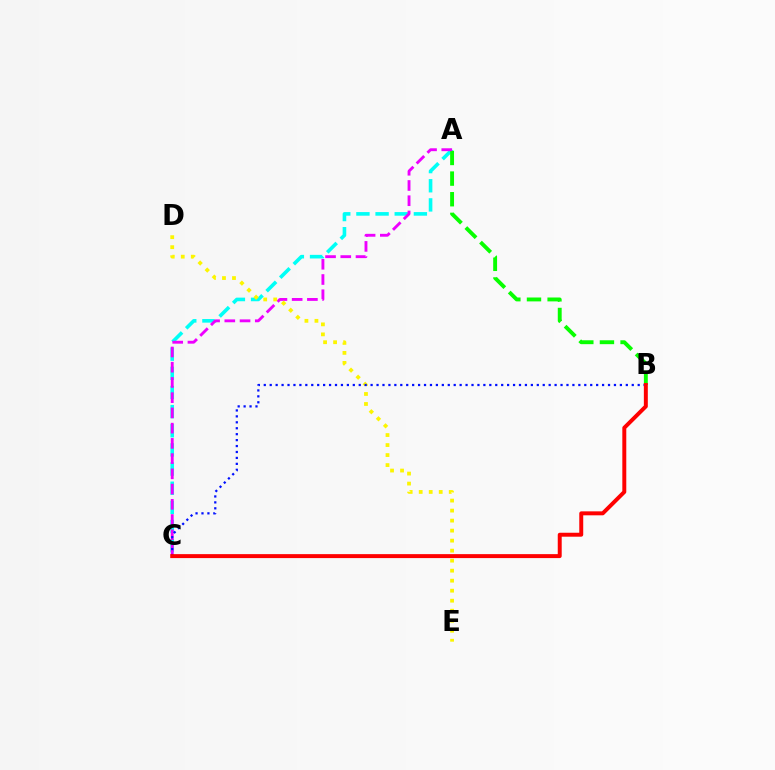{('A', 'C'): [{'color': '#00fff6', 'line_style': 'dashed', 'thickness': 2.6}, {'color': '#ee00ff', 'line_style': 'dashed', 'thickness': 2.07}], ('A', 'B'): [{'color': '#08ff00', 'line_style': 'dashed', 'thickness': 2.8}], ('D', 'E'): [{'color': '#fcf500', 'line_style': 'dotted', 'thickness': 2.72}], ('B', 'C'): [{'color': '#0010ff', 'line_style': 'dotted', 'thickness': 1.61}, {'color': '#ff0000', 'line_style': 'solid', 'thickness': 2.85}]}